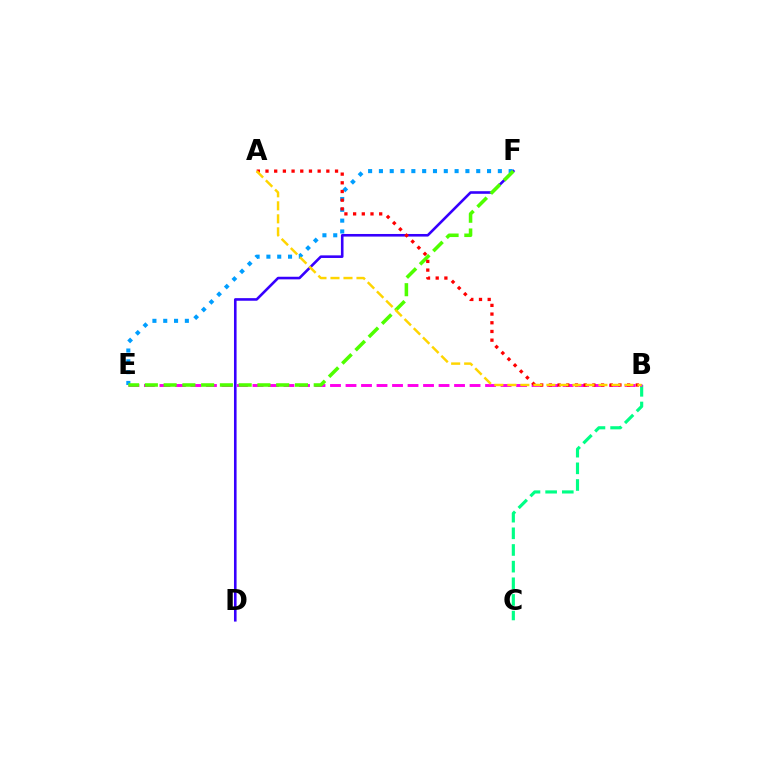{('D', 'F'): [{'color': '#3700ff', 'line_style': 'solid', 'thickness': 1.87}], ('B', 'C'): [{'color': '#00ff86', 'line_style': 'dashed', 'thickness': 2.26}], ('E', 'F'): [{'color': '#009eff', 'line_style': 'dotted', 'thickness': 2.94}, {'color': '#4fff00', 'line_style': 'dashed', 'thickness': 2.55}], ('B', 'E'): [{'color': '#ff00ed', 'line_style': 'dashed', 'thickness': 2.11}], ('A', 'B'): [{'color': '#ff0000', 'line_style': 'dotted', 'thickness': 2.36}, {'color': '#ffd500', 'line_style': 'dashed', 'thickness': 1.77}]}